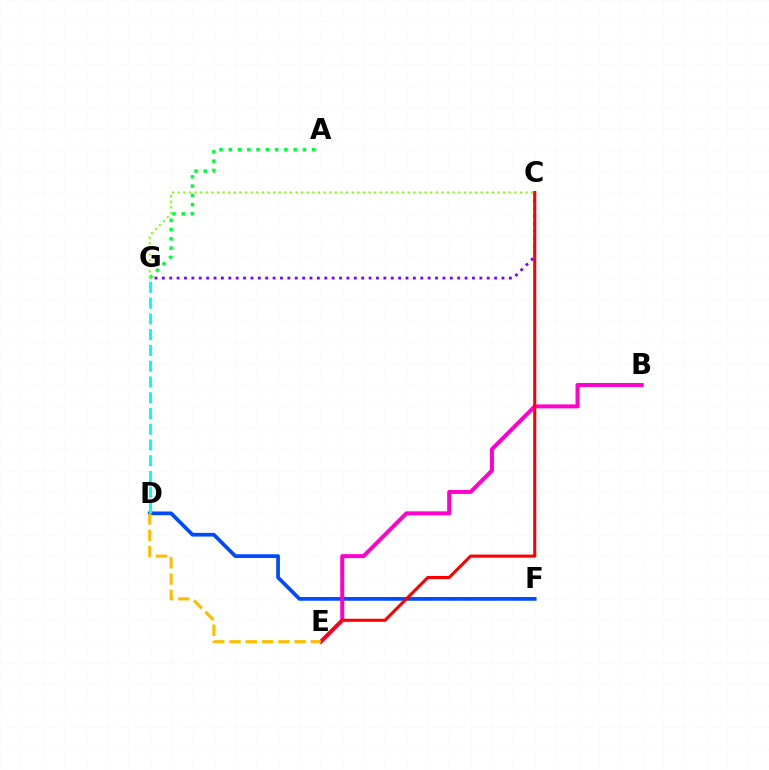{('D', 'F'): [{'color': '#004bff', 'line_style': 'solid', 'thickness': 2.68}], ('C', 'G'): [{'color': '#7200ff', 'line_style': 'dotted', 'thickness': 2.01}, {'color': '#84ff00', 'line_style': 'dotted', 'thickness': 1.52}], ('B', 'E'): [{'color': '#ff00cf', 'line_style': 'solid', 'thickness': 2.85}], ('C', 'E'): [{'color': '#ff0000', 'line_style': 'solid', 'thickness': 2.21}], ('A', 'G'): [{'color': '#00ff39', 'line_style': 'dotted', 'thickness': 2.52}], ('D', 'G'): [{'color': '#00fff6', 'line_style': 'dashed', 'thickness': 2.14}], ('D', 'E'): [{'color': '#ffbd00', 'line_style': 'dashed', 'thickness': 2.21}]}